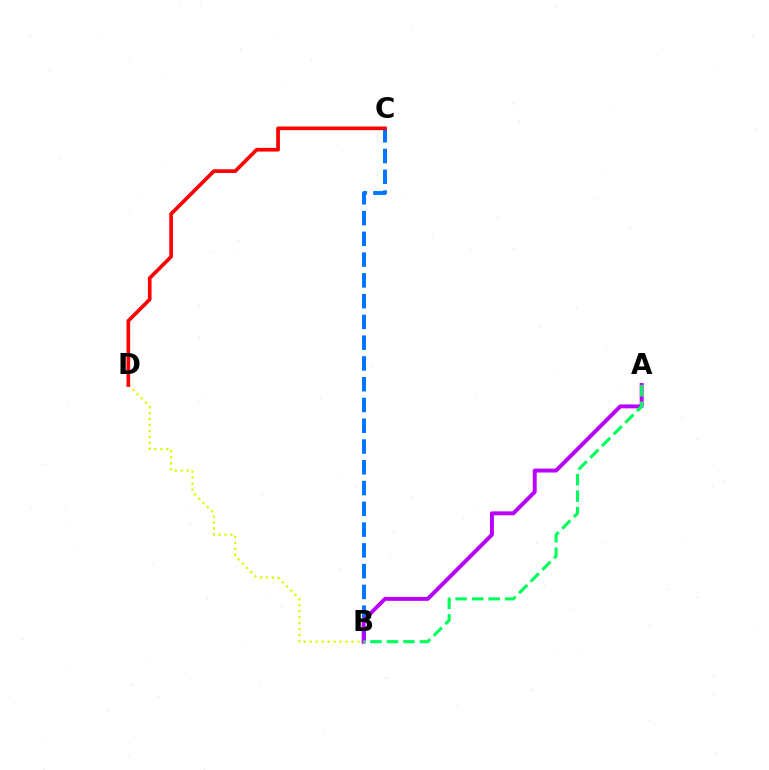{('B', 'C'): [{'color': '#0074ff', 'line_style': 'dashed', 'thickness': 2.82}], ('A', 'B'): [{'color': '#b900ff', 'line_style': 'solid', 'thickness': 2.83}, {'color': '#00ff5c', 'line_style': 'dashed', 'thickness': 2.24}], ('B', 'D'): [{'color': '#d1ff00', 'line_style': 'dotted', 'thickness': 1.62}], ('C', 'D'): [{'color': '#ff0000', 'line_style': 'solid', 'thickness': 2.65}]}